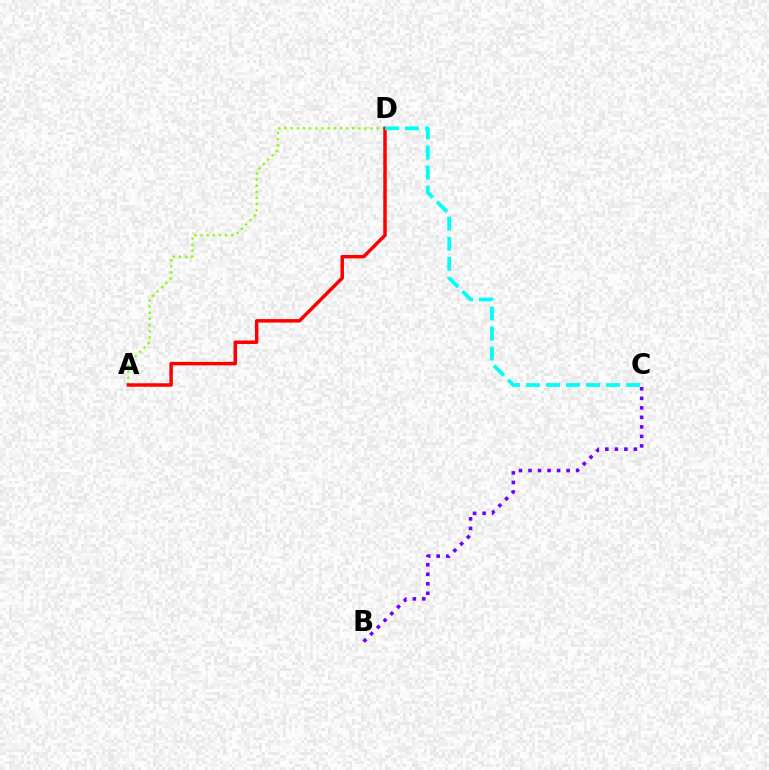{('A', 'D'): [{'color': '#84ff00', 'line_style': 'dotted', 'thickness': 1.67}, {'color': '#ff0000', 'line_style': 'solid', 'thickness': 2.51}], ('B', 'C'): [{'color': '#7200ff', 'line_style': 'dotted', 'thickness': 2.59}], ('C', 'D'): [{'color': '#00fff6', 'line_style': 'dashed', 'thickness': 2.72}]}